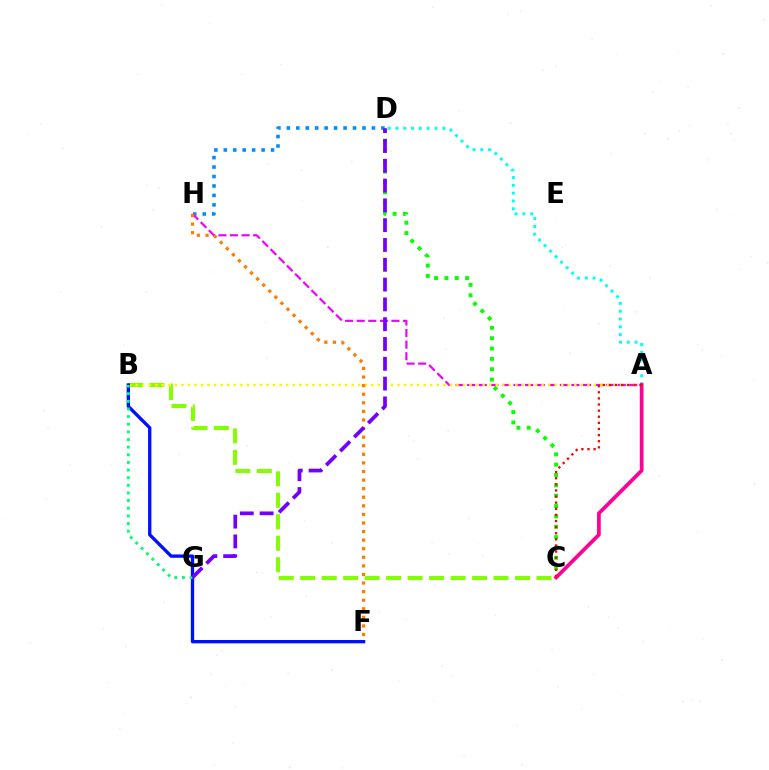{('B', 'C'): [{'color': '#84ff00', 'line_style': 'dashed', 'thickness': 2.92}], ('C', 'D'): [{'color': '#08ff00', 'line_style': 'dotted', 'thickness': 2.81}], ('D', 'H'): [{'color': '#008cff', 'line_style': 'dotted', 'thickness': 2.57}], ('A', 'D'): [{'color': '#00fff6', 'line_style': 'dotted', 'thickness': 2.12}], ('A', 'H'): [{'color': '#ee00ff', 'line_style': 'dashed', 'thickness': 1.57}], ('A', 'B'): [{'color': '#fcf500', 'line_style': 'dotted', 'thickness': 1.78}], ('F', 'H'): [{'color': '#ff7c00', 'line_style': 'dotted', 'thickness': 2.33}], ('B', 'F'): [{'color': '#0010ff', 'line_style': 'solid', 'thickness': 2.4}], ('B', 'G'): [{'color': '#00ff74', 'line_style': 'dotted', 'thickness': 2.07}], ('A', 'C'): [{'color': '#ff0094', 'line_style': 'solid', 'thickness': 2.68}, {'color': '#ff0000', 'line_style': 'dotted', 'thickness': 1.66}], ('D', 'G'): [{'color': '#7200ff', 'line_style': 'dashed', 'thickness': 2.69}]}